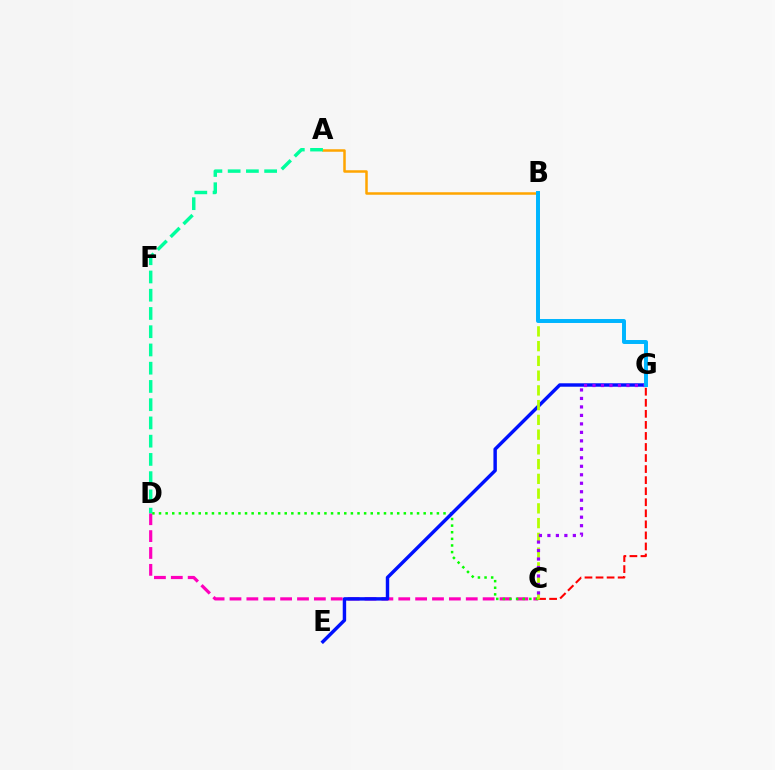{('C', 'D'): [{'color': '#ff00bd', 'line_style': 'dashed', 'thickness': 2.29}, {'color': '#08ff00', 'line_style': 'dotted', 'thickness': 1.8}], ('C', 'G'): [{'color': '#ff0000', 'line_style': 'dashed', 'thickness': 1.5}, {'color': '#9b00ff', 'line_style': 'dotted', 'thickness': 2.3}], ('A', 'B'): [{'color': '#ffa500', 'line_style': 'solid', 'thickness': 1.8}], ('E', 'G'): [{'color': '#0010ff', 'line_style': 'solid', 'thickness': 2.47}], ('A', 'D'): [{'color': '#00ff9d', 'line_style': 'dashed', 'thickness': 2.48}], ('B', 'C'): [{'color': '#b3ff00', 'line_style': 'dashed', 'thickness': 2.0}], ('B', 'G'): [{'color': '#00b5ff', 'line_style': 'solid', 'thickness': 2.85}]}